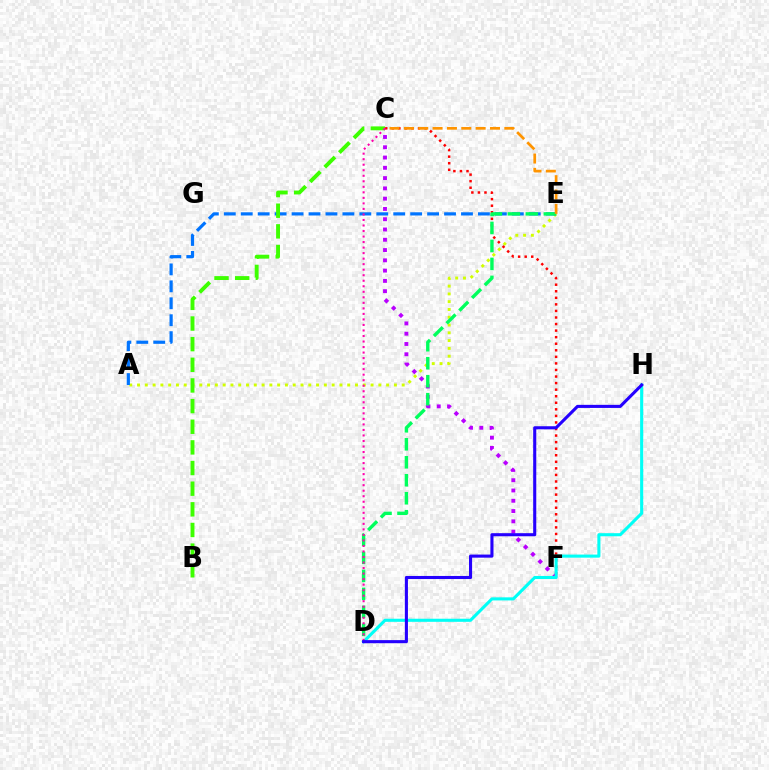{('A', 'E'): [{'color': '#d1ff00', 'line_style': 'dotted', 'thickness': 2.11}, {'color': '#0074ff', 'line_style': 'dashed', 'thickness': 2.3}], ('C', 'F'): [{'color': '#b900ff', 'line_style': 'dotted', 'thickness': 2.79}, {'color': '#ff0000', 'line_style': 'dotted', 'thickness': 1.78}], ('B', 'C'): [{'color': '#3dff00', 'line_style': 'dashed', 'thickness': 2.8}], ('D', 'H'): [{'color': '#00fff6', 'line_style': 'solid', 'thickness': 2.22}, {'color': '#2500ff', 'line_style': 'solid', 'thickness': 2.22}], ('D', 'E'): [{'color': '#00ff5c', 'line_style': 'dashed', 'thickness': 2.44}], ('C', 'E'): [{'color': '#ff9400', 'line_style': 'dashed', 'thickness': 1.95}], ('C', 'D'): [{'color': '#ff00ac', 'line_style': 'dotted', 'thickness': 1.5}]}